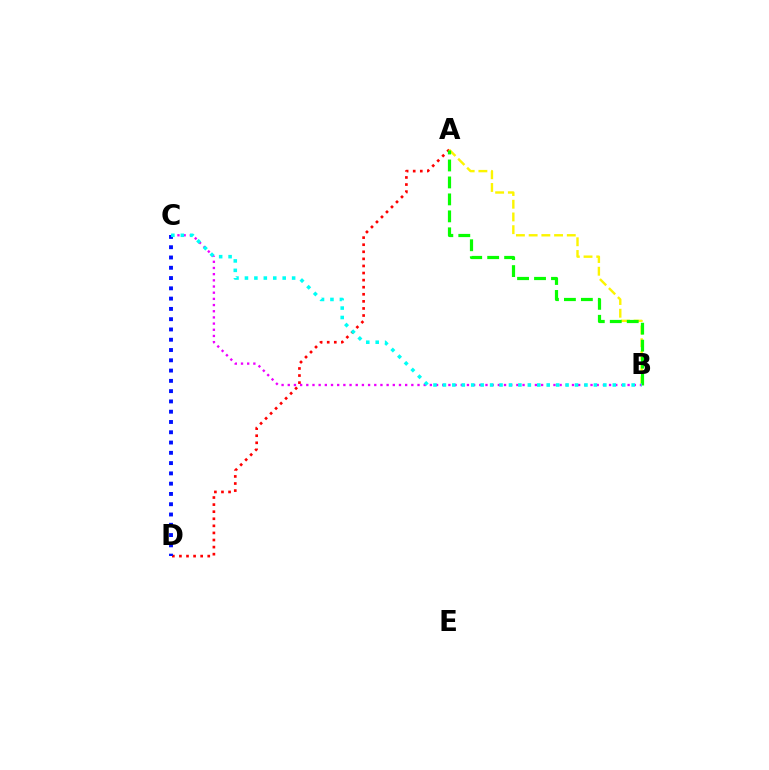{('A', 'D'): [{'color': '#ff0000', 'line_style': 'dotted', 'thickness': 1.92}], ('A', 'B'): [{'color': '#fcf500', 'line_style': 'dashed', 'thickness': 1.73}, {'color': '#08ff00', 'line_style': 'dashed', 'thickness': 2.3}], ('B', 'C'): [{'color': '#ee00ff', 'line_style': 'dotted', 'thickness': 1.68}, {'color': '#00fff6', 'line_style': 'dotted', 'thickness': 2.56}], ('C', 'D'): [{'color': '#0010ff', 'line_style': 'dotted', 'thickness': 2.79}]}